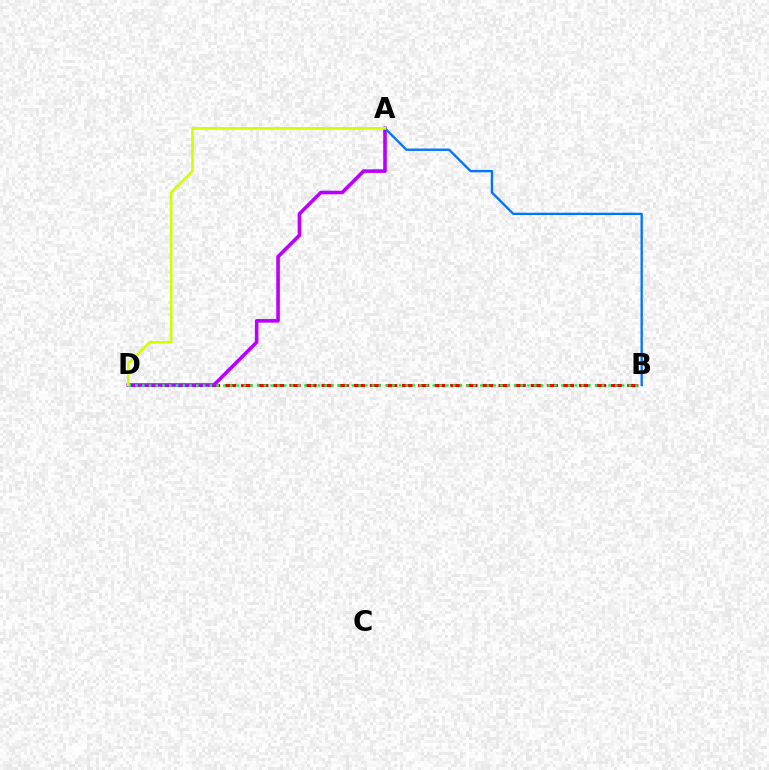{('B', 'D'): [{'color': '#ff0000', 'line_style': 'dashed', 'thickness': 2.19}, {'color': '#00ff5c', 'line_style': 'dotted', 'thickness': 1.84}], ('A', 'D'): [{'color': '#b900ff', 'line_style': 'solid', 'thickness': 2.59}, {'color': '#d1ff00', 'line_style': 'solid', 'thickness': 1.9}], ('A', 'B'): [{'color': '#0074ff', 'line_style': 'solid', 'thickness': 1.68}]}